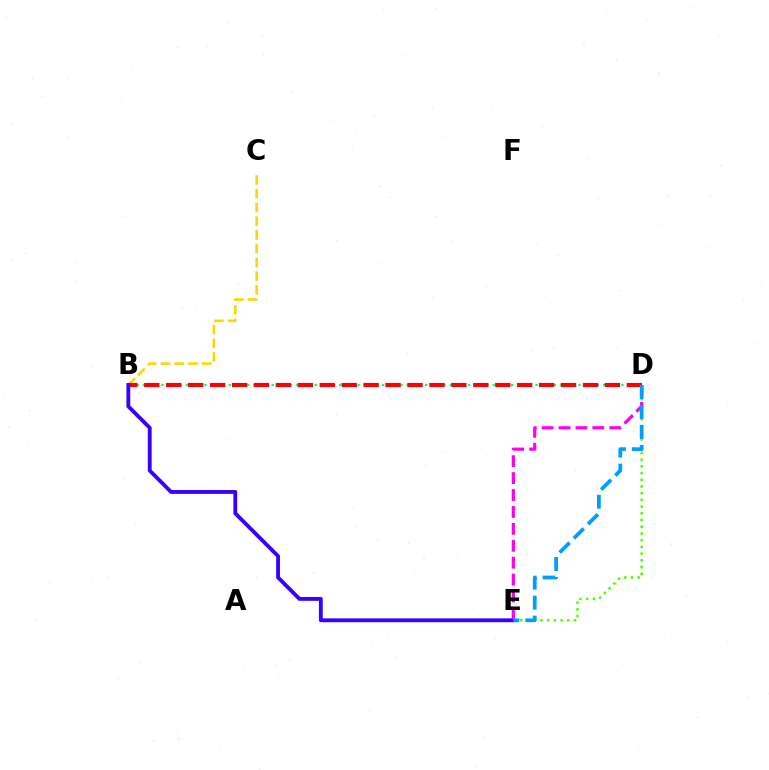{('B', 'D'): [{'color': '#00ff86', 'line_style': 'dotted', 'thickness': 1.67}, {'color': '#ff0000', 'line_style': 'dashed', 'thickness': 2.98}], ('B', 'C'): [{'color': '#ffd500', 'line_style': 'dashed', 'thickness': 1.87}], ('D', 'E'): [{'color': '#4fff00', 'line_style': 'dotted', 'thickness': 1.82}, {'color': '#ff00ed', 'line_style': 'dashed', 'thickness': 2.3}, {'color': '#009eff', 'line_style': 'dashed', 'thickness': 2.72}], ('B', 'E'): [{'color': '#3700ff', 'line_style': 'solid', 'thickness': 2.77}]}